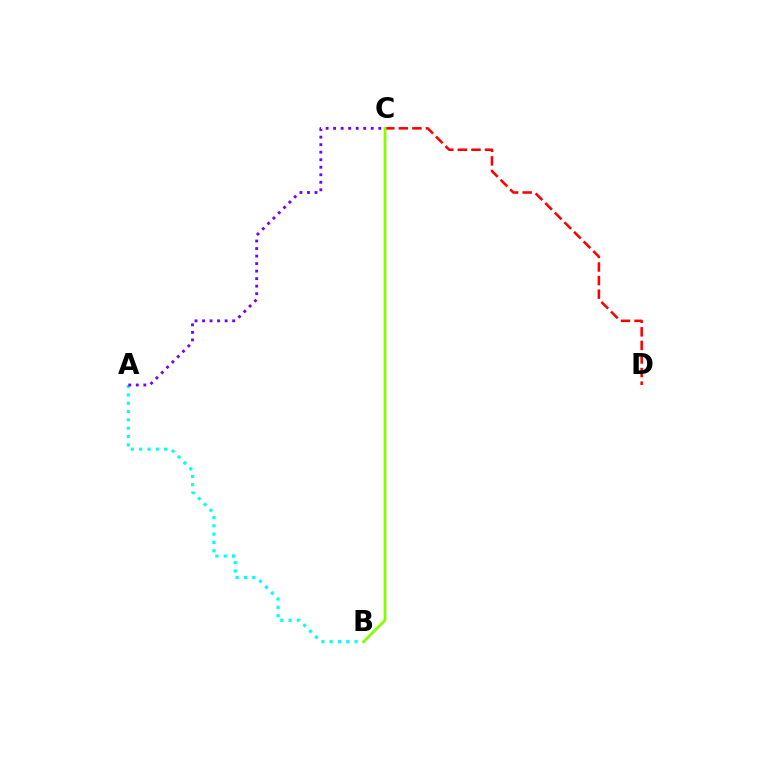{('A', 'B'): [{'color': '#00fff6', 'line_style': 'dotted', 'thickness': 2.26}], ('A', 'C'): [{'color': '#7200ff', 'line_style': 'dotted', 'thickness': 2.04}], ('C', 'D'): [{'color': '#ff0000', 'line_style': 'dashed', 'thickness': 1.84}], ('B', 'C'): [{'color': '#84ff00', 'line_style': 'solid', 'thickness': 2.0}]}